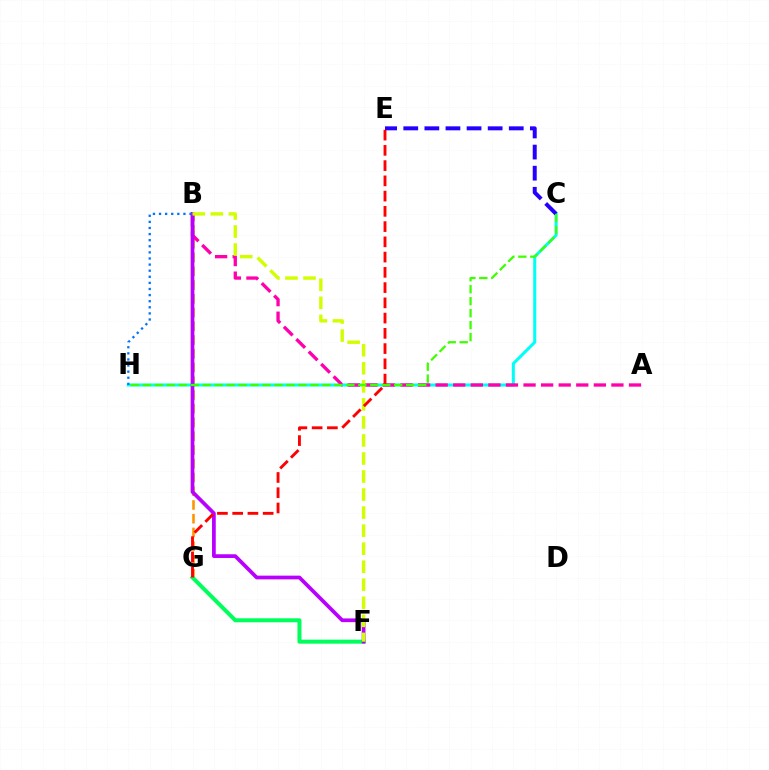{('B', 'G'): [{'color': '#ff9400', 'line_style': 'dashed', 'thickness': 1.87}], ('C', 'H'): [{'color': '#00fff6', 'line_style': 'solid', 'thickness': 2.19}, {'color': '#3dff00', 'line_style': 'dashed', 'thickness': 1.63}], ('A', 'B'): [{'color': '#ff00ac', 'line_style': 'dashed', 'thickness': 2.39}], ('F', 'G'): [{'color': '#00ff5c', 'line_style': 'solid', 'thickness': 2.89}], ('B', 'F'): [{'color': '#b900ff', 'line_style': 'solid', 'thickness': 2.68}, {'color': '#d1ff00', 'line_style': 'dashed', 'thickness': 2.45}], ('C', 'E'): [{'color': '#2500ff', 'line_style': 'dashed', 'thickness': 2.87}], ('B', 'H'): [{'color': '#0074ff', 'line_style': 'dotted', 'thickness': 1.66}], ('E', 'G'): [{'color': '#ff0000', 'line_style': 'dashed', 'thickness': 2.07}]}